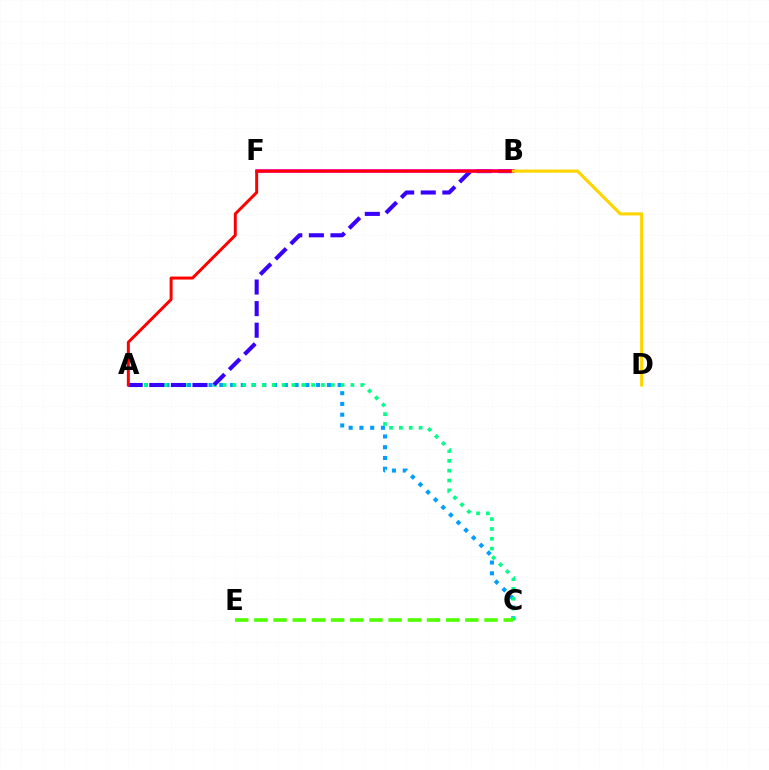{('A', 'C'): [{'color': '#009eff', 'line_style': 'dotted', 'thickness': 2.92}, {'color': '#00ff86', 'line_style': 'dotted', 'thickness': 2.67}], ('A', 'B'): [{'color': '#3700ff', 'line_style': 'dashed', 'thickness': 2.93}, {'color': '#ff0000', 'line_style': 'solid', 'thickness': 2.15}], ('B', 'F'): [{'color': '#ff00ed', 'line_style': 'solid', 'thickness': 2.59}], ('B', 'D'): [{'color': '#ffd500', 'line_style': 'solid', 'thickness': 2.23}], ('C', 'E'): [{'color': '#4fff00', 'line_style': 'dashed', 'thickness': 2.61}]}